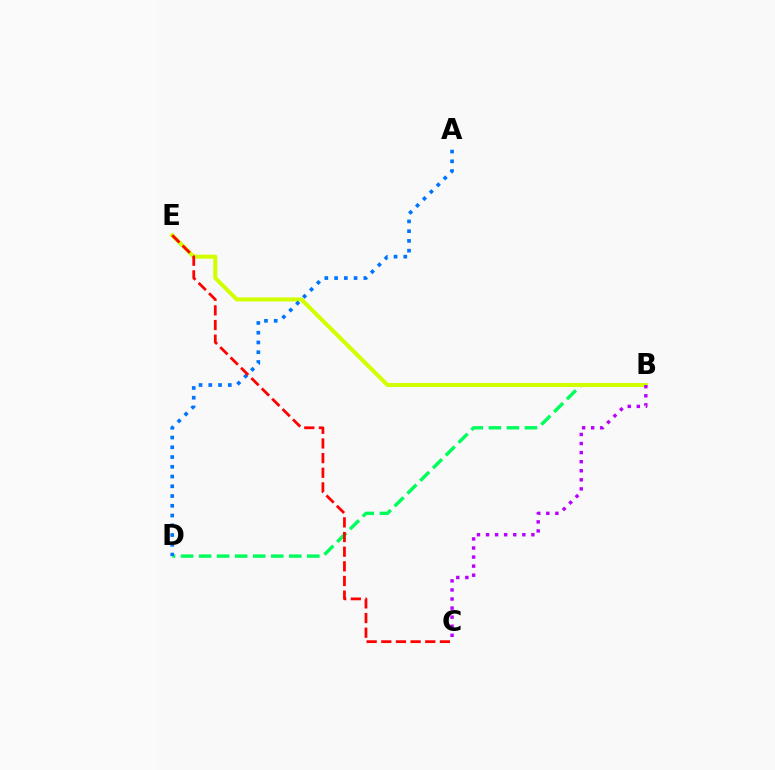{('B', 'D'): [{'color': '#00ff5c', 'line_style': 'dashed', 'thickness': 2.45}], ('B', 'E'): [{'color': '#d1ff00', 'line_style': 'solid', 'thickness': 2.91}], ('B', 'C'): [{'color': '#b900ff', 'line_style': 'dotted', 'thickness': 2.46}], ('A', 'D'): [{'color': '#0074ff', 'line_style': 'dotted', 'thickness': 2.65}], ('C', 'E'): [{'color': '#ff0000', 'line_style': 'dashed', 'thickness': 1.99}]}